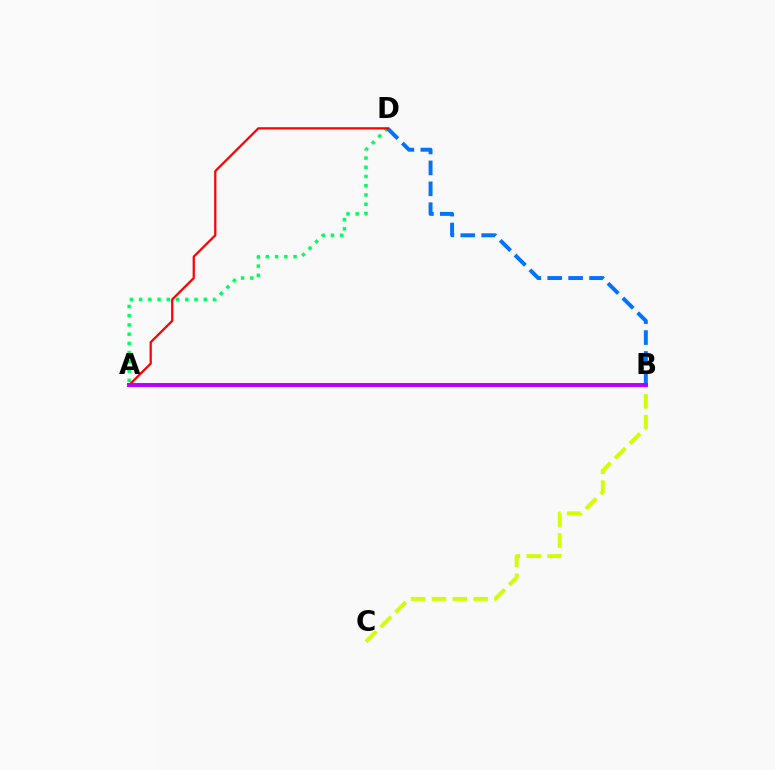{('A', 'D'): [{'color': '#00ff5c', 'line_style': 'dotted', 'thickness': 2.51}, {'color': '#ff0000', 'line_style': 'solid', 'thickness': 1.61}], ('B', 'D'): [{'color': '#0074ff', 'line_style': 'dashed', 'thickness': 2.84}], ('B', 'C'): [{'color': '#d1ff00', 'line_style': 'dashed', 'thickness': 2.83}], ('A', 'B'): [{'color': '#b900ff', 'line_style': 'solid', 'thickness': 2.84}]}